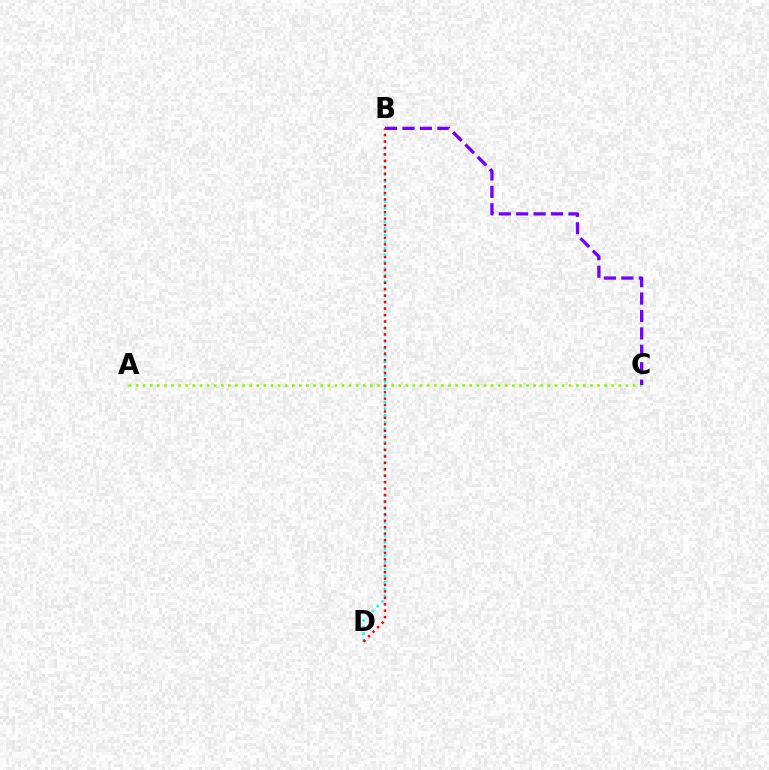{('B', 'D'): [{'color': '#00fff6', 'line_style': 'dotted', 'thickness': 1.82}, {'color': '#ff0000', 'line_style': 'dotted', 'thickness': 1.75}], ('A', 'C'): [{'color': '#84ff00', 'line_style': 'dotted', 'thickness': 1.93}], ('B', 'C'): [{'color': '#7200ff', 'line_style': 'dashed', 'thickness': 2.37}]}